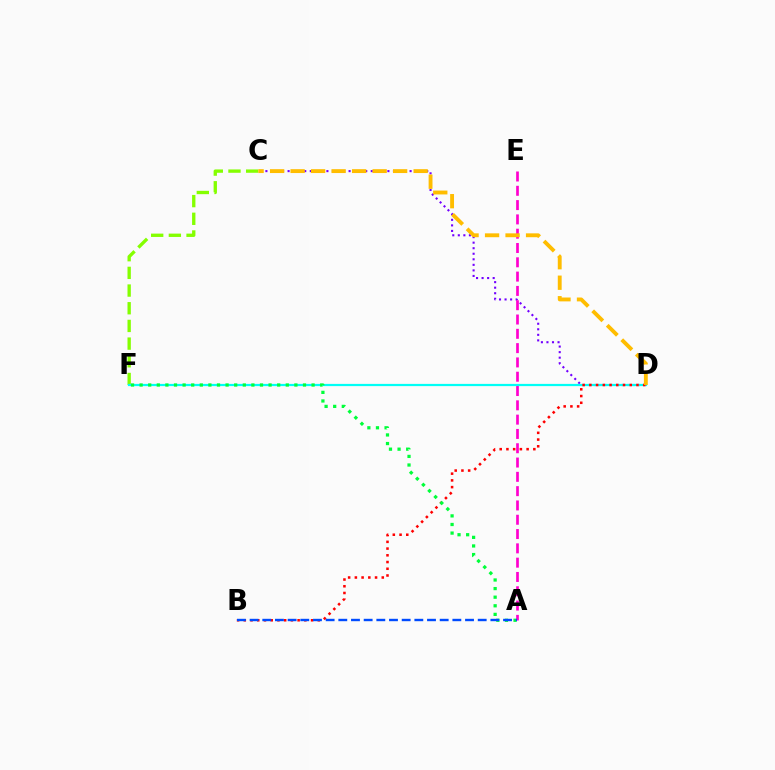{('C', 'F'): [{'color': '#84ff00', 'line_style': 'dashed', 'thickness': 2.4}], ('C', 'D'): [{'color': '#7200ff', 'line_style': 'dotted', 'thickness': 1.51}, {'color': '#ffbd00', 'line_style': 'dashed', 'thickness': 2.79}], ('D', 'F'): [{'color': '#00fff6', 'line_style': 'solid', 'thickness': 1.6}], ('A', 'E'): [{'color': '#ff00cf', 'line_style': 'dashed', 'thickness': 1.94}], ('B', 'D'): [{'color': '#ff0000', 'line_style': 'dotted', 'thickness': 1.83}], ('A', 'F'): [{'color': '#00ff39', 'line_style': 'dotted', 'thickness': 2.34}], ('A', 'B'): [{'color': '#004bff', 'line_style': 'dashed', 'thickness': 1.72}]}